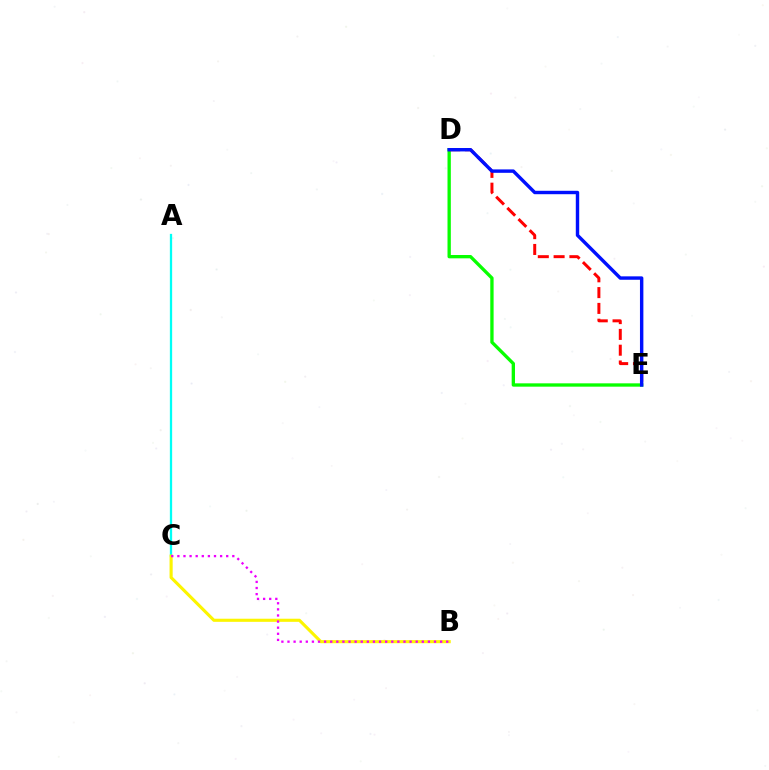{('D', 'E'): [{'color': '#08ff00', 'line_style': 'solid', 'thickness': 2.39}, {'color': '#ff0000', 'line_style': 'dashed', 'thickness': 2.15}, {'color': '#0010ff', 'line_style': 'solid', 'thickness': 2.46}], ('A', 'C'): [{'color': '#00fff6', 'line_style': 'solid', 'thickness': 1.64}], ('B', 'C'): [{'color': '#fcf500', 'line_style': 'solid', 'thickness': 2.24}, {'color': '#ee00ff', 'line_style': 'dotted', 'thickness': 1.66}]}